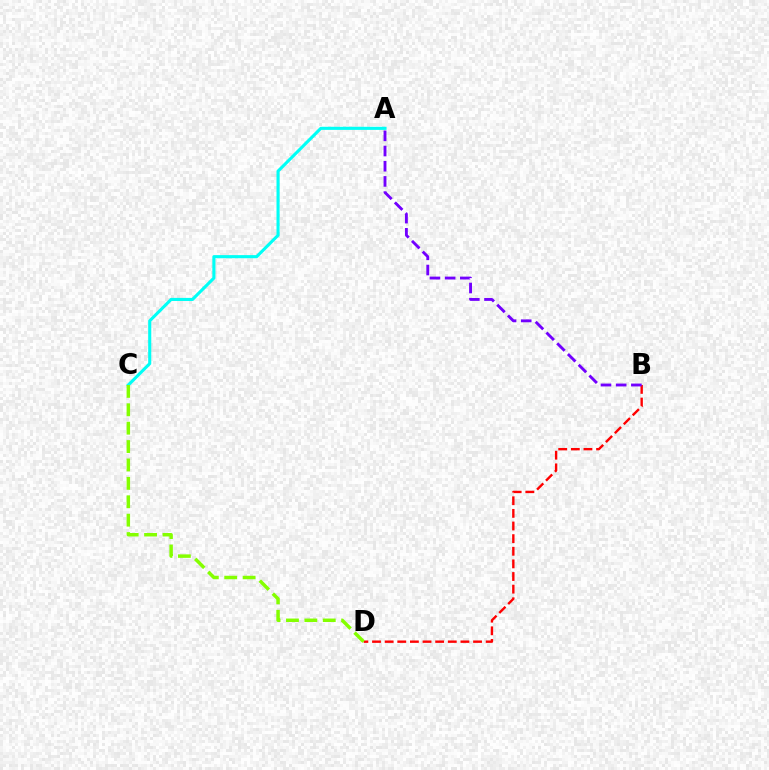{('B', 'D'): [{'color': '#ff0000', 'line_style': 'dashed', 'thickness': 1.72}], ('A', 'C'): [{'color': '#00fff6', 'line_style': 'solid', 'thickness': 2.23}], ('C', 'D'): [{'color': '#84ff00', 'line_style': 'dashed', 'thickness': 2.5}], ('A', 'B'): [{'color': '#7200ff', 'line_style': 'dashed', 'thickness': 2.06}]}